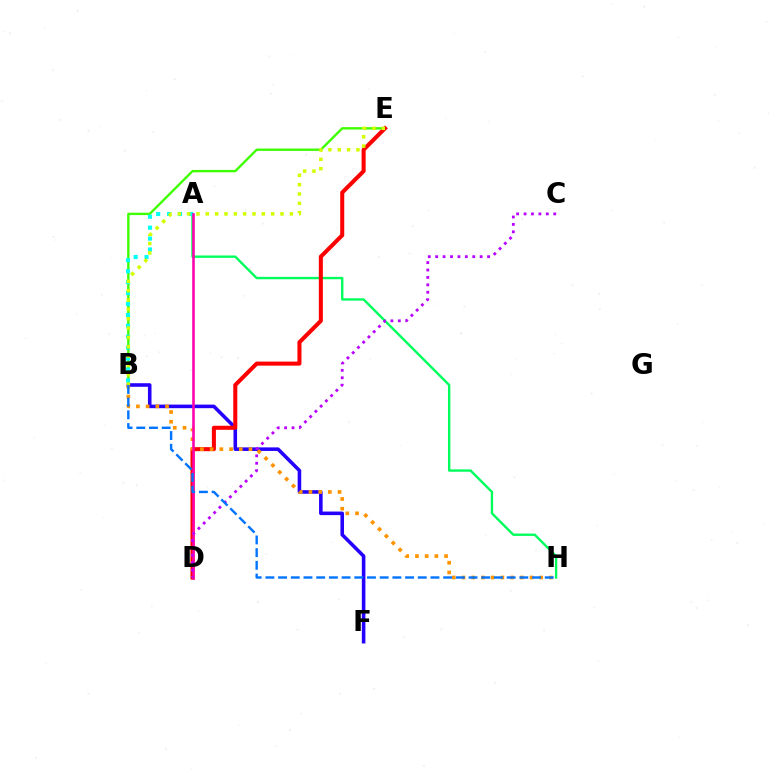{('B', 'F'): [{'color': '#2500ff', 'line_style': 'solid', 'thickness': 2.57}], ('B', 'E'): [{'color': '#3dff00', 'line_style': 'solid', 'thickness': 1.7}, {'color': '#d1ff00', 'line_style': 'dotted', 'thickness': 2.54}], ('A', 'H'): [{'color': '#00ff5c', 'line_style': 'solid', 'thickness': 1.71}], ('D', 'E'): [{'color': '#ff0000', 'line_style': 'solid', 'thickness': 2.92}], ('A', 'B'): [{'color': '#00fff6', 'line_style': 'dotted', 'thickness': 2.97}], ('B', 'H'): [{'color': '#ff9400', 'line_style': 'dotted', 'thickness': 2.64}, {'color': '#0074ff', 'line_style': 'dashed', 'thickness': 1.72}], ('A', 'D'): [{'color': '#ff00ac', 'line_style': 'solid', 'thickness': 1.86}], ('C', 'D'): [{'color': '#b900ff', 'line_style': 'dotted', 'thickness': 2.01}]}